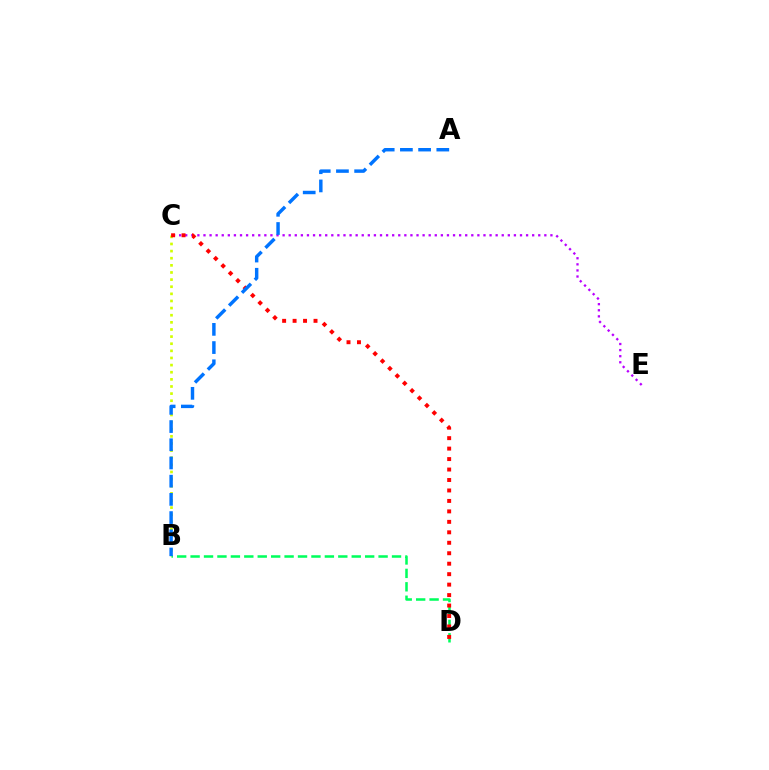{('C', 'E'): [{'color': '#b900ff', 'line_style': 'dotted', 'thickness': 1.65}], ('B', 'C'): [{'color': '#d1ff00', 'line_style': 'dotted', 'thickness': 1.94}], ('B', 'D'): [{'color': '#00ff5c', 'line_style': 'dashed', 'thickness': 1.82}], ('C', 'D'): [{'color': '#ff0000', 'line_style': 'dotted', 'thickness': 2.84}], ('A', 'B'): [{'color': '#0074ff', 'line_style': 'dashed', 'thickness': 2.47}]}